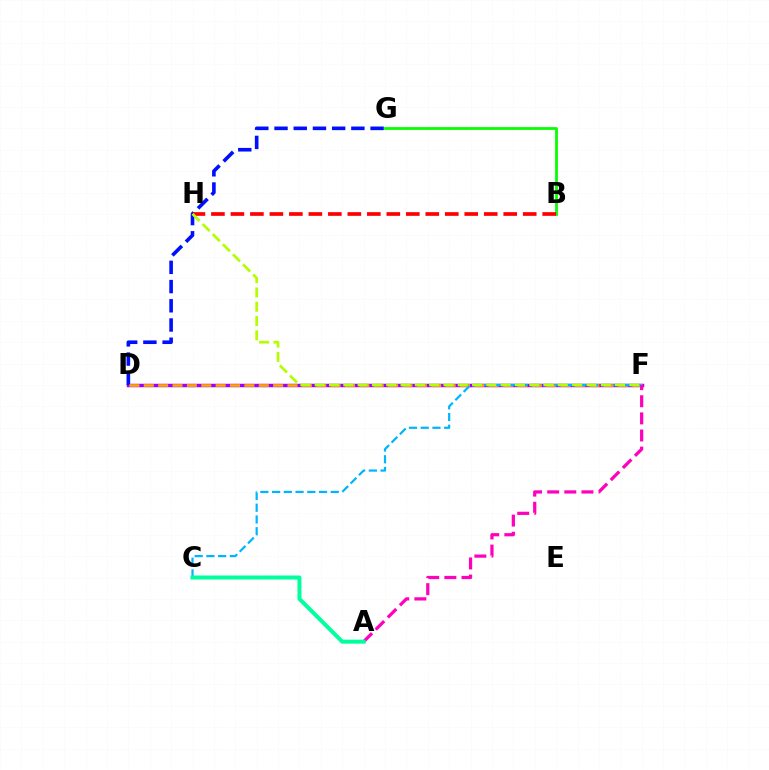{('B', 'G'): [{'color': '#08ff00', 'line_style': 'solid', 'thickness': 2.01}], ('D', 'F'): [{'color': '#9b00ff', 'line_style': 'solid', 'thickness': 2.5}, {'color': '#ffa500', 'line_style': 'dashed', 'thickness': 1.95}], ('D', 'G'): [{'color': '#0010ff', 'line_style': 'dashed', 'thickness': 2.61}], ('B', 'H'): [{'color': '#ff0000', 'line_style': 'dashed', 'thickness': 2.65}], ('C', 'F'): [{'color': '#00b5ff', 'line_style': 'dashed', 'thickness': 1.59}], ('A', 'F'): [{'color': '#ff00bd', 'line_style': 'dashed', 'thickness': 2.33}], ('A', 'C'): [{'color': '#00ff9d', 'line_style': 'solid', 'thickness': 2.87}], ('F', 'H'): [{'color': '#b3ff00', 'line_style': 'dashed', 'thickness': 1.94}]}